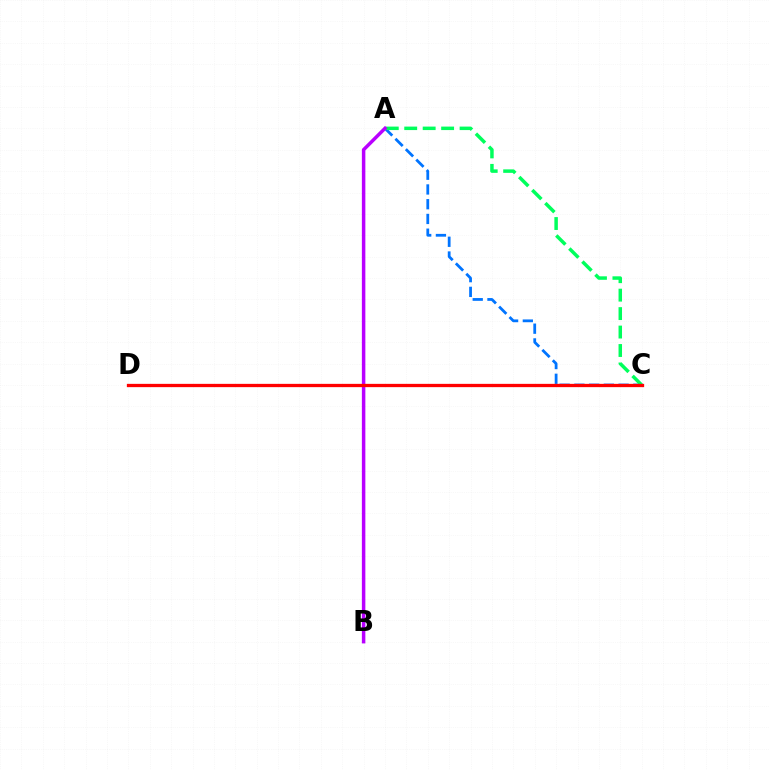{('C', 'D'): [{'color': '#d1ff00', 'line_style': 'dashed', 'thickness': 2.11}, {'color': '#ff0000', 'line_style': 'solid', 'thickness': 2.37}], ('A', 'C'): [{'color': '#0074ff', 'line_style': 'dashed', 'thickness': 2.0}, {'color': '#00ff5c', 'line_style': 'dashed', 'thickness': 2.51}], ('A', 'B'): [{'color': '#b900ff', 'line_style': 'solid', 'thickness': 2.51}]}